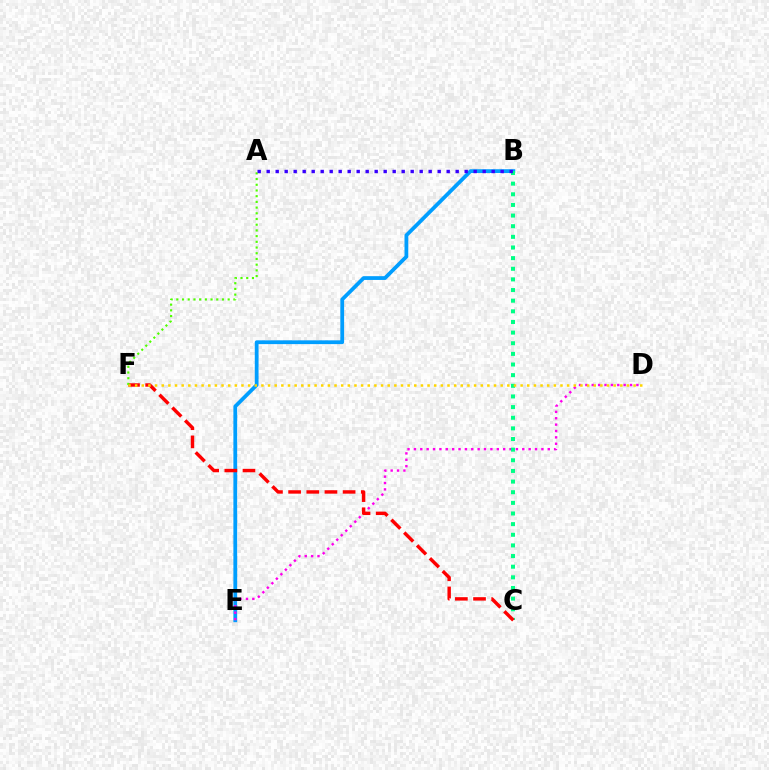{('B', 'E'): [{'color': '#009eff', 'line_style': 'solid', 'thickness': 2.72}], ('D', 'E'): [{'color': '#ff00ed', 'line_style': 'dotted', 'thickness': 1.73}], ('B', 'C'): [{'color': '#00ff86', 'line_style': 'dotted', 'thickness': 2.89}], ('C', 'F'): [{'color': '#ff0000', 'line_style': 'dashed', 'thickness': 2.47}], ('A', 'F'): [{'color': '#4fff00', 'line_style': 'dotted', 'thickness': 1.55}], ('D', 'F'): [{'color': '#ffd500', 'line_style': 'dotted', 'thickness': 1.81}], ('A', 'B'): [{'color': '#3700ff', 'line_style': 'dotted', 'thickness': 2.45}]}